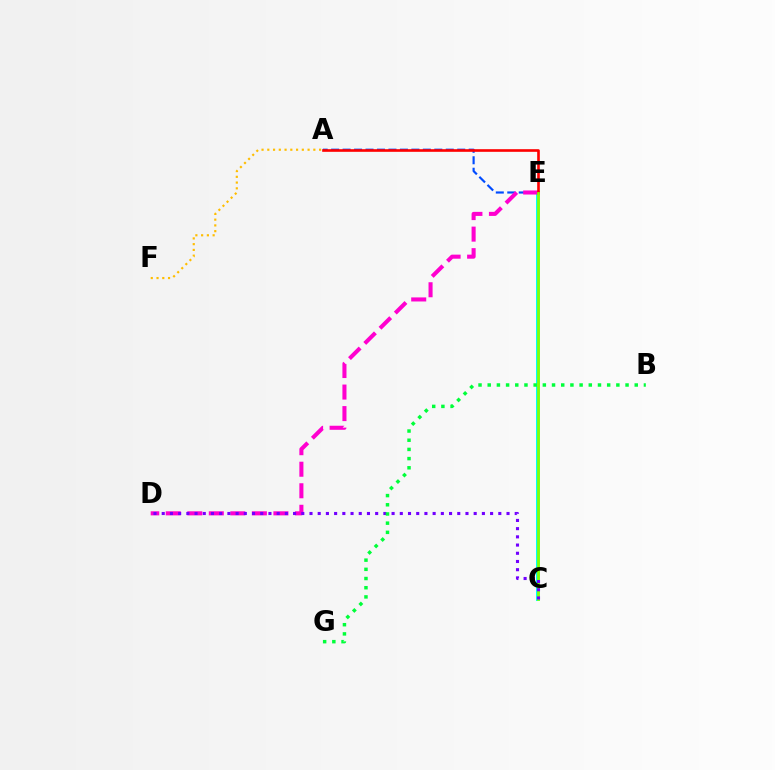{('A', 'F'): [{'color': '#ffbd00', 'line_style': 'dotted', 'thickness': 1.56}], ('A', 'E'): [{'color': '#004bff', 'line_style': 'dashed', 'thickness': 1.56}, {'color': '#ff0000', 'line_style': 'solid', 'thickness': 1.89}], ('C', 'E'): [{'color': '#00fff6', 'line_style': 'solid', 'thickness': 2.88}, {'color': '#84ff00', 'line_style': 'solid', 'thickness': 1.97}], ('D', 'E'): [{'color': '#ff00cf', 'line_style': 'dashed', 'thickness': 2.92}], ('C', 'D'): [{'color': '#7200ff', 'line_style': 'dotted', 'thickness': 2.23}], ('B', 'G'): [{'color': '#00ff39', 'line_style': 'dotted', 'thickness': 2.5}]}